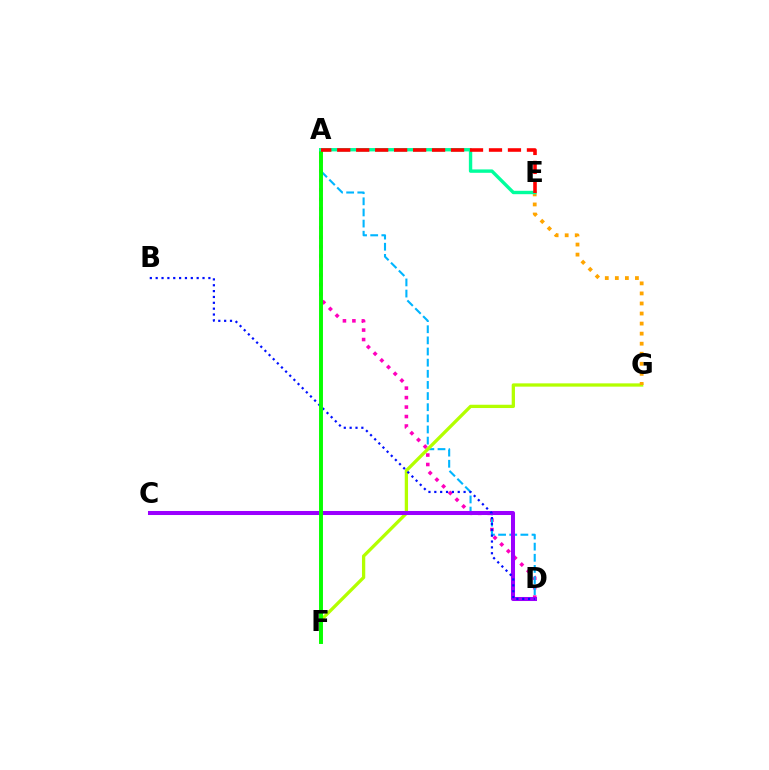{('A', 'D'): [{'color': '#ff00bd', 'line_style': 'dotted', 'thickness': 2.57}, {'color': '#00b5ff', 'line_style': 'dashed', 'thickness': 1.51}], ('F', 'G'): [{'color': '#b3ff00', 'line_style': 'solid', 'thickness': 2.36}], ('E', 'G'): [{'color': '#ffa500', 'line_style': 'dotted', 'thickness': 2.73}], ('C', 'D'): [{'color': '#9b00ff', 'line_style': 'solid', 'thickness': 2.9}], ('B', 'D'): [{'color': '#0010ff', 'line_style': 'dotted', 'thickness': 1.59}], ('A', 'F'): [{'color': '#08ff00', 'line_style': 'solid', 'thickness': 2.83}], ('A', 'E'): [{'color': '#00ff9d', 'line_style': 'solid', 'thickness': 2.44}, {'color': '#ff0000', 'line_style': 'dashed', 'thickness': 2.58}]}